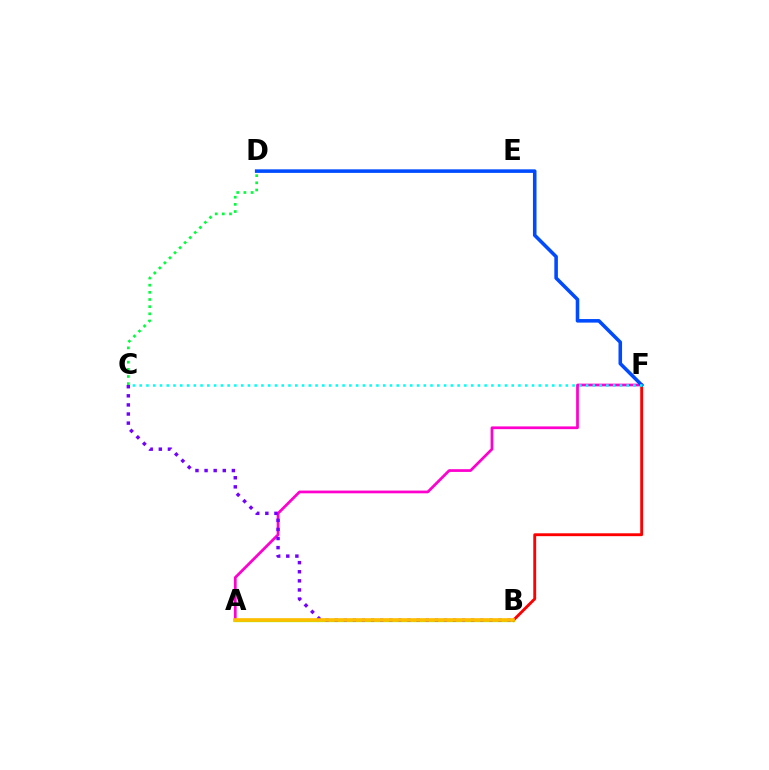{('A', 'F'): [{'color': '#ff00cf', 'line_style': 'solid', 'thickness': 1.97}], ('A', 'B'): [{'color': '#84ff00', 'line_style': 'solid', 'thickness': 2.35}, {'color': '#ffbd00', 'line_style': 'solid', 'thickness': 2.61}], ('B', 'F'): [{'color': '#ff0000', 'line_style': 'solid', 'thickness': 2.06}], ('D', 'F'): [{'color': '#004bff', 'line_style': 'solid', 'thickness': 2.56}], ('B', 'C'): [{'color': '#7200ff', 'line_style': 'dotted', 'thickness': 2.47}], ('C', 'F'): [{'color': '#00fff6', 'line_style': 'dotted', 'thickness': 1.84}], ('C', 'D'): [{'color': '#00ff39', 'line_style': 'dotted', 'thickness': 1.94}]}